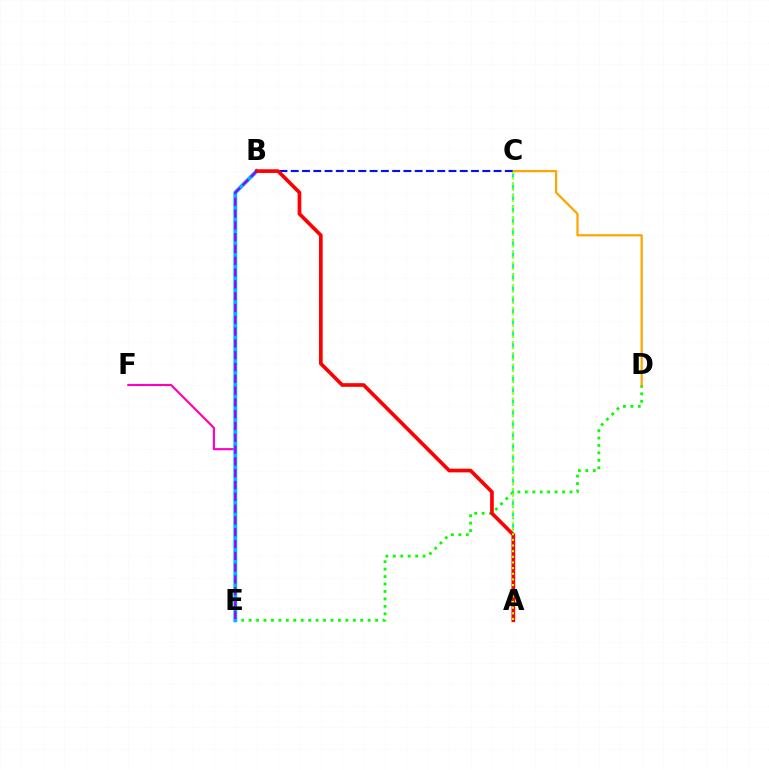{('A', 'C'): [{'color': '#00ff9d', 'line_style': 'dashed', 'thickness': 1.54}, {'color': '#b3ff00', 'line_style': 'dotted', 'thickness': 1.53}], ('D', 'E'): [{'color': '#08ff00', 'line_style': 'dotted', 'thickness': 2.02}], ('E', 'F'): [{'color': '#ff00bd', 'line_style': 'solid', 'thickness': 1.54}], ('C', 'D'): [{'color': '#ffa500', 'line_style': 'solid', 'thickness': 1.62}], ('B', 'C'): [{'color': '#0010ff', 'line_style': 'dashed', 'thickness': 1.53}], ('B', 'E'): [{'color': '#00b5ff', 'line_style': 'solid', 'thickness': 2.79}, {'color': '#9b00ff', 'line_style': 'dashed', 'thickness': 1.6}], ('A', 'B'): [{'color': '#ff0000', 'line_style': 'solid', 'thickness': 2.64}]}